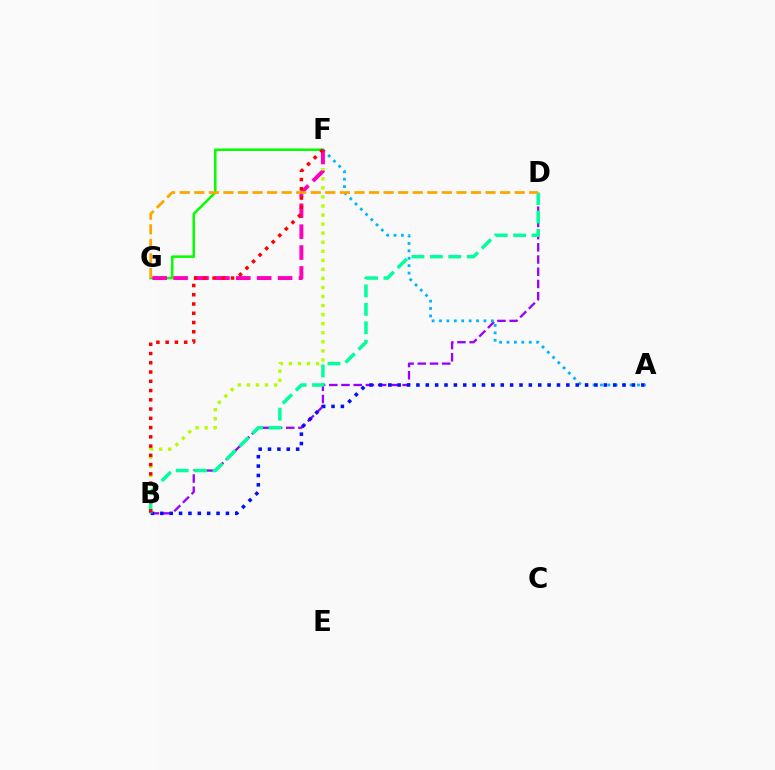{('F', 'G'): [{'color': '#08ff00', 'line_style': 'solid', 'thickness': 1.83}, {'color': '#ff00bd', 'line_style': 'dashed', 'thickness': 2.84}], ('B', 'D'): [{'color': '#9b00ff', 'line_style': 'dashed', 'thickness': 1.66}, {'color': '#00ff9d', 'line_style': 'dashed', 'thickness': 2.5}], ('A', 'F'): [{'color': '#00b5ff', 'line_style': 'dotted', 'thickness': 2.01}], ('B', 'F'): [{'color': '#b3ff00', 'line_style': 'dotted', 'thickness': 2.46}, {'color': '#ff0000', 'line_style': 'dotted', 'thickness': 2.52}], ('A', 'B'): [{'color': '#0010ff', 'line_style': 'dotted', 'thickness': 2.55}], ('D', 'G'): [{'color': '#ffa500', 'line_style': 'dashed', 'thickness': 1.98}]}